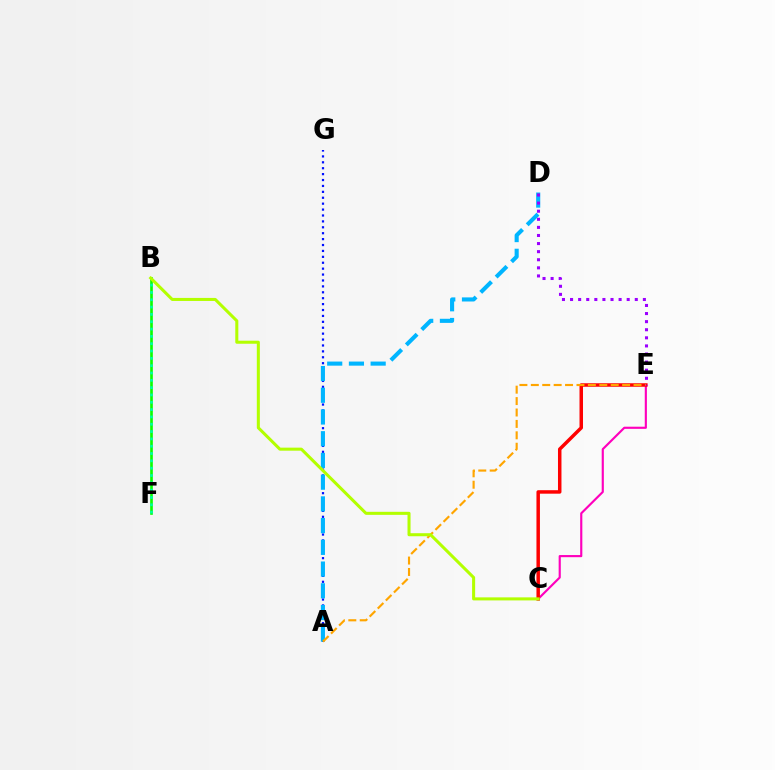{('C', 'E'): [{'color': '#ff00bd', 'line_style': 'solid', 'thickness': 1.55}, {'color': '#ff0000', 'line_style': 'solid', 'thickness': 2.51}], ('A', 'G'): [{'color': '#0010ff', 'line_style': 'dotted', 'thickness': 1.61}], ('A', 'D'): [{'color': '#00b5ff', 'line_style': 'dashed', 'thickness': 2.95}], ('A', 'E'): [{'color': '#ffa500', 'line_style': 'dashed', 'thickness': 1.55}], ('B', 'F'): [{'color': '#08ff00', 'line_style': 'solid', 'thickness': 1.91}, {'color': '#00ff9d', 'line_style': 'dotted', 'thickness': 1.99}], ('D', 'E'): [{'color': '#9b00ff', 'line_style': 'dotted', 'thickness': 2.2}], ('B', 'C'): [{'color': '#b3ff00', 'line_style': 'solid', 'thickness': 2.19}]}